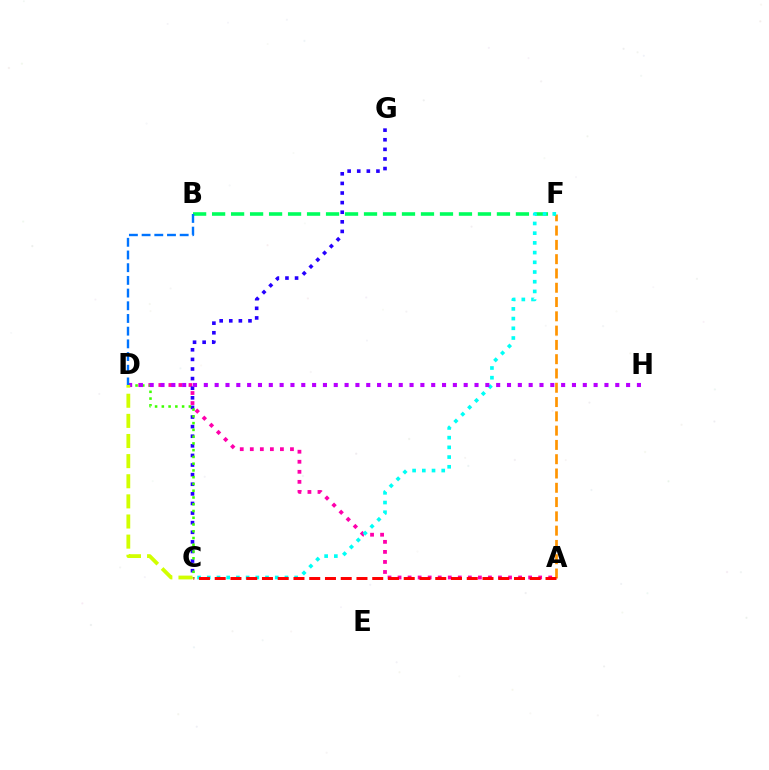{('A', 'D'): [{'color': '#ff00ac', 'line_style': 'dotted', 'thickness': 2.73}], ('C', 'G'): [{'color': '#2500ff', 'line_style': 'dotted', 'thickness': 2.61}], ('A', 'F'): [{'color': '#ff9400', 'line_style': 'dashed', 'thickness': 1.94}], ('C', 'D'): [{'color': '#3dff00', 'line_style': 'dotted', 'thickness': 1.84}, {'color': '#d1ff00', 'line_style': 'dashed', 'thickness': 2.73}], ('B', 'F'): [{'color': '#00ff5c', 'line_style': 'dashed', 'thickness': 2.58}], ('C', 'F'): [{'color': '#00fff6', 'line_style': 'dotted', 'thickness': 2.64}], ('D', 'H'): [{'color': '#b900ff', 'line_style': 'dotted', 'thickness': 2.94}], ('B', 'D'): [{'color': '#0074ff', 'line_style': 'dashed', 'thickness': 1.72}], ('A', 'C'): [{'color': '#ff0000', 'line_style': 'dashed', 'thickness': 2.14}]}